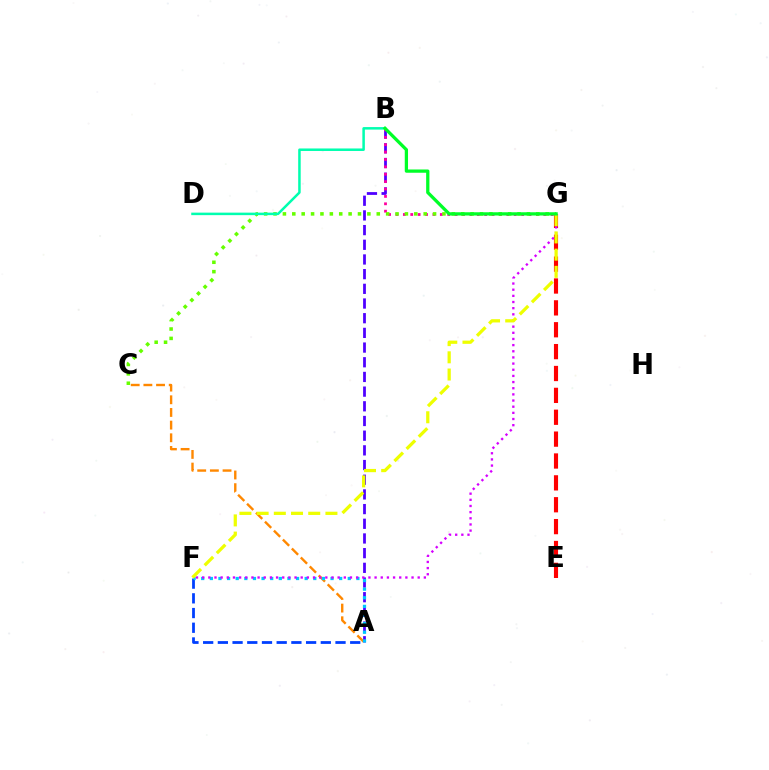{('A', 'C'): [{'color': '#ff8800', 'line_style': 'dashed', 'thickness': 1.72}], ('A', 'F'): [{'color': '#003fff', 'line_style': 'dashed', 'thickness': 2.0}, {'color': '#00c7ff', 'line_style': 'dotted', 'thickness': 2.34}], ('E', 'G'): [{'color': '#ff0000', 'line_style': 'dashed', 'thickness': 2.97}], ('A', 'B'): [{'color': '#4f00ff', 'line_style': 'dashed', 'thickness': 1.99}], ('B', 'G'): [{'color': '#ff00a0', 'line_style': 'dotted', 'thickness': 2.01}, {'color': '#00ff27', 'line_style': 'solid', 'thickness': 2.35}], ('F', 'G'): [{'color': '#d600ff', 'line_style': 'dotted', 'thickness': 1.67}, {'color': '#eeff00', 'line_style': 'dashed', 'thickness': 2.34}], ('C', 'G'): [{'color': '#66ff00', 'line_style': 'dotted', 'thickness': 2.55}], ('B', 'D'): [{'color': '#00ffaf', 'line_style': 'solid', 'thickness': 1.81}]}